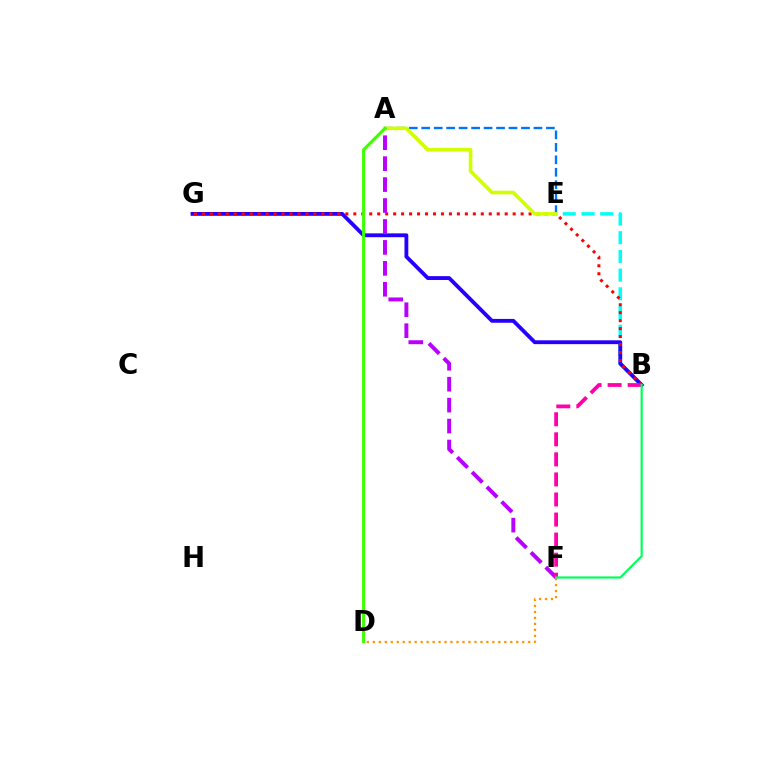{('B', 'E'): [{'color': '#00fff6', 'line_style': 'dashed', 'thickness': 2.54}], ('B', 'G'): [{'color': '#2500ff', 'line_style': 'solid', 'thickness': 2.76}, {'color': '#ff0000', 'line_style': 'dotted', 'thickness': 2.16}], ('D', 'F'): [{'color': '#ff9400', 'line_style': 'dotted', 'thickness': 1.62}], ('A', 'E'): [{'color': '#0074ff', 'line_style': 'dashed', 'thickness': 1.69}, {'color': '#d1ff00', 'line_style': 'solid', 'thickness': 2.62}], ('A', 'F'): [{'color': '#b900ff', 'line_style': 'dashed', 'thickness': 2.84}], ('B', 'F'): [{'color': '#ff00ac', 'line_style': 'dashed', 'thickness': 2.72}, {'color': '#00ff5c', 'line_style': 'solid', 'thickness': 1.58}], ('A', 'D'): [{'color': '#3dff00', 'line_style': 'solid', 'thickness': 2.21}]}